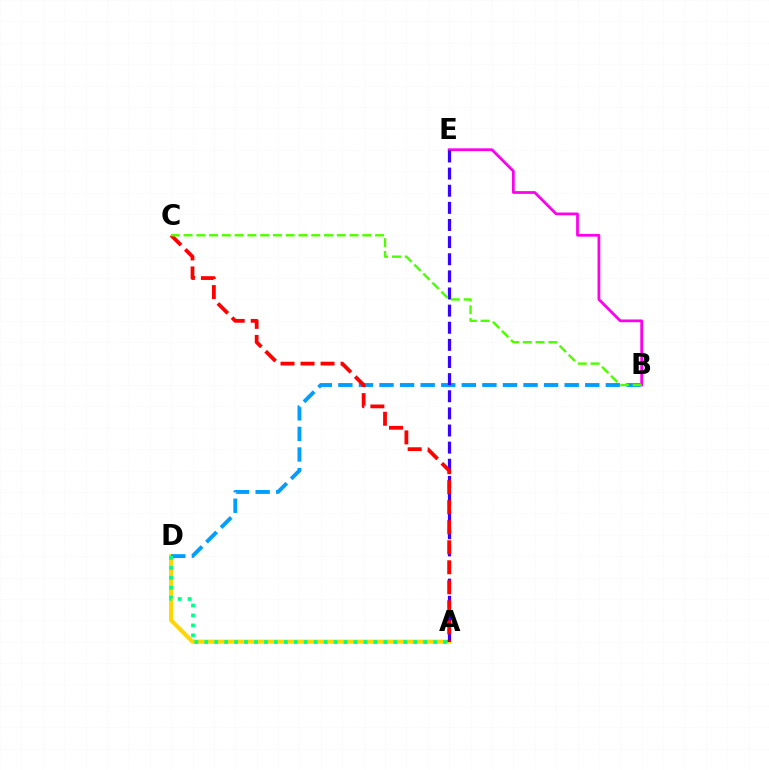{('A', 'D'): [{'color': '#ffd500', 'line_style': 'solid', 'thickness': 2.94}, {'color': '#00ff86', 'line_style': 'dotted', 'thickness': 2.7}], ('B', 'E'): [{'color': '#ff00ed', 'line_style': 'solid', 'thickness': 1.99}], ('B', 'D'): [{'color': '#009eff', 'line_style': 'dashed', 'thickness': 2.8}], ('A', 'E'): [{'color': '#3700ff', 'line_style': 'dashed', 'thickness': 2.33}], ('A', 'C'): [{'color': '#ff0000', 'line_style': 'dashed', 'thickness': 2.72}], ('B', 'C'): [{'color': '#4fff00', 'line_style': 'dashed', 'thickness': 1.73}]}